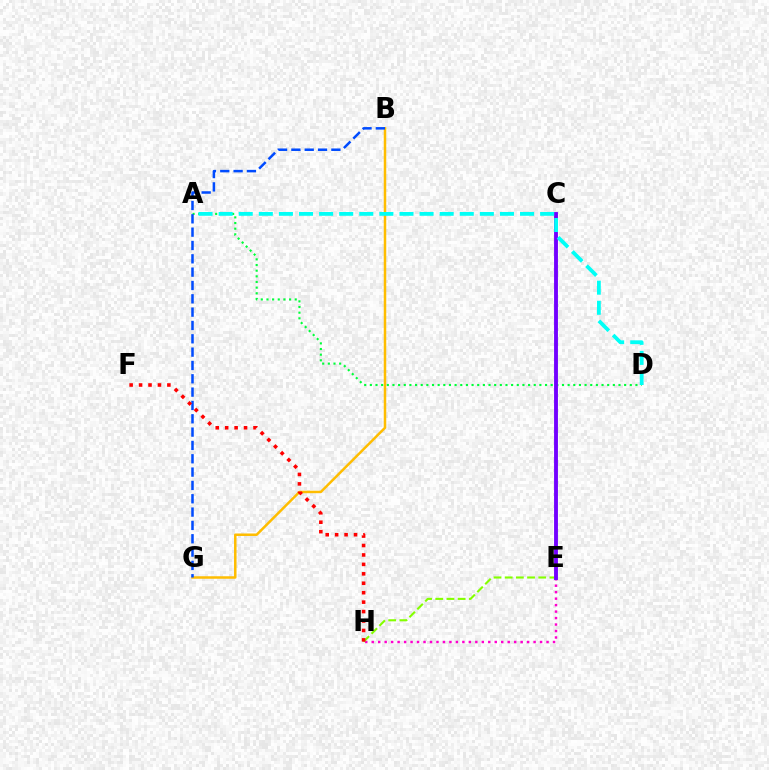{('E', 'H'): [{'color': '#ff00cf', 'line_style': 'dotted', 'thickness': 1.76}, {'color': '#84ff00', 'line_style': 'dashed', 'thickness': 1.52}], ('A', 'D'): [{'color': '#00ff39', 'line_style': 'dotted', 'thickness': 1.54}, {'color': '#00fff6', 'line_style': 'dashed', 'thickness': 2.73}], ('B', 'G'): [{'color': '#ffbd00', 'line_style': 'solid', 'thickness': 1.79}, {'color': '#004bff', 'line_style': 'dashed', 'thickness': 1.81}], ('F', 'H'): [{'color': '#ff0000', 'line_style': 'dotted', 'thickness': 2.56}], ('C', 'E'): [{'color': '#7200ff', 'line_style': 'solid', 'thickness': 2.78}]}